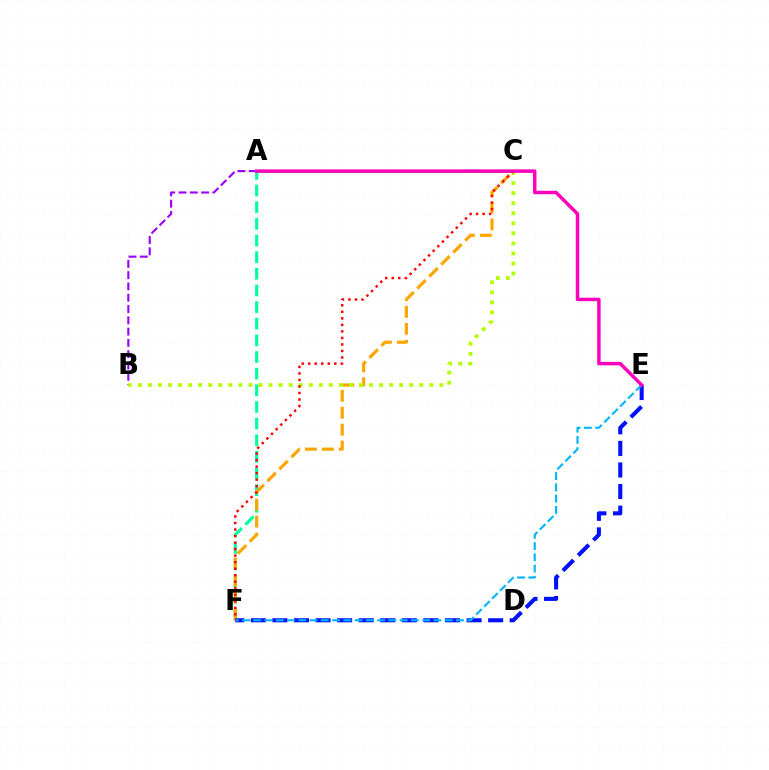{('A', 'F'): [{'color': '#00ff9d', 'line_style': 'dashed', 'thickness': 2.26}], ('A', 'C'): [{'color': '#08ff00', 'line_style': 'solid', 'thickness': 2.07}], ('C', 'F'): [{'color': '#ffa500', 'line_style': 'dashed', 'thickness': 2.3}, {'color': '#ff0000', 'line_style': 'dotted', 'thickness': 1.77}], ('E', 'F'): [{'color': '#0010ff', 'line_style': 'dashed', 'thickness': 2.93}, {'color': '#00b5ff', 'line_style': 'dashed', 'thickness': 1.53}], ('A', 'B'): [{'color': '#9b00ff', 'line_style': 'dashed', 'thickness': 1.53}], ('B', 'C'): [{'color': '#b3ff00', 'line_style': 'dotted', 'thickness': 2.73}], ('A', 'E'): [{'color': '#ff00bd', 'line_style': 'solid', 'thickness': 2.5}]}